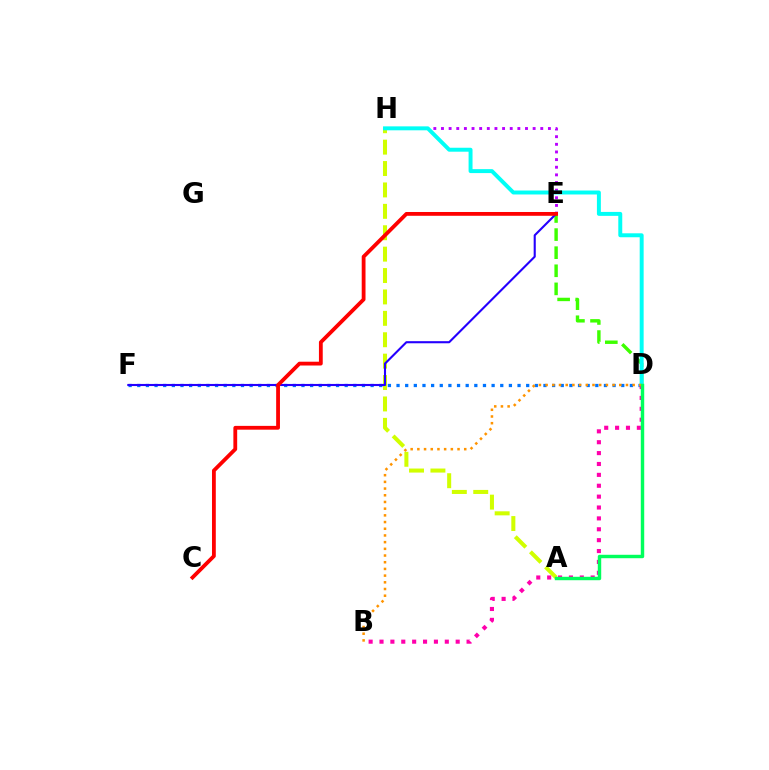{('D', 'E'): [{'color': '#3dff00', 'line_style': 'dashed', 'thickness': 2.46}], ('A', 'H'): [{'color': '#d1ff00', 'line_style': 'dashed', 'thickness': 2.91}], ('E', 'H'): [{'color': '#b900ff', 'line_style': 'dotted', 'thickness': 2.08}], ('D', 'F'): [{'color': '#0074ff', 'line_style': 'dotted', 'thickness': 2.35}], ('E', 'F'): [{'color': '#2500ff', 'line_style': 'solid', 'thickness': 1.52}], ('D', 'H'): [{'color': '#00fff6', 'line_style': 'solid', 'thickness': 2.84}], ('B', 'D'): [{'color': '#ff00ac', 'line_style': 'dotted', 'thickness': 2.96}, {'color': '#ff9400', 'line_style': 'dotted', 'thickness': 1.82}], ('C', 'E'): [{'color': '#ff0000', 'line_style': 'solid', 'thickness': 2.74}], ('A', 'D'): [{'color': '#00ff5c', 'line_style': 'solid', 'thickness': 2.47}]}